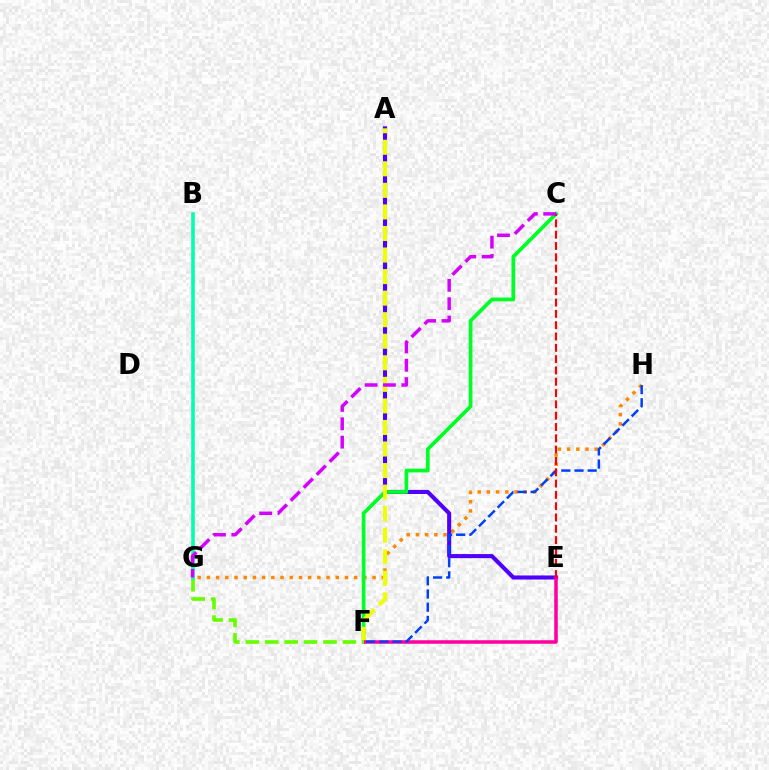{('G', 'H'): [{'color': '#ff8800', 'line_style': 'dotted', 'thickness': 2.5}], ('B', 'G'): [{'color': '#00c7ff', 'line_style': 'dashed', 'thickness': 1.71}, {'color': '#00ffaf', 'line_style': 'solid', 'thickness': 2.53}], ('A', 'E'): [{'color': '#4f00ff', 'line_style': 'solid', 'thickness': 2.94}], ('C', 'F'): [{'color': '#00ff27', 'line_style': 'solid', 'thickness': 2.69}], ('A', 'F'): [{'color': '#eeff00', 'line_style': 'dashed', 'thickness': 2.93}], ('E', 'F'): [{'color': '#ff00a0', 'line_style': 'solid', 'thickness': 2.54}], ('F', 'H'): [{'color': '#003fff', 'line_style': 'dashed', 'thickness': 1.79}], ('F', 'G'): [{'color': '#66ff00', 'line_style': 'dashed', 'thickness': 2.64}], ('C', 'E'): [{'color': '#ff0000', 'line_style': 'dashed', 'thickness': 1.54}], ('C', 'G'): [{'color': '#d600ff', 'line_style': 'dashed', 'thickness': 2.49}]}